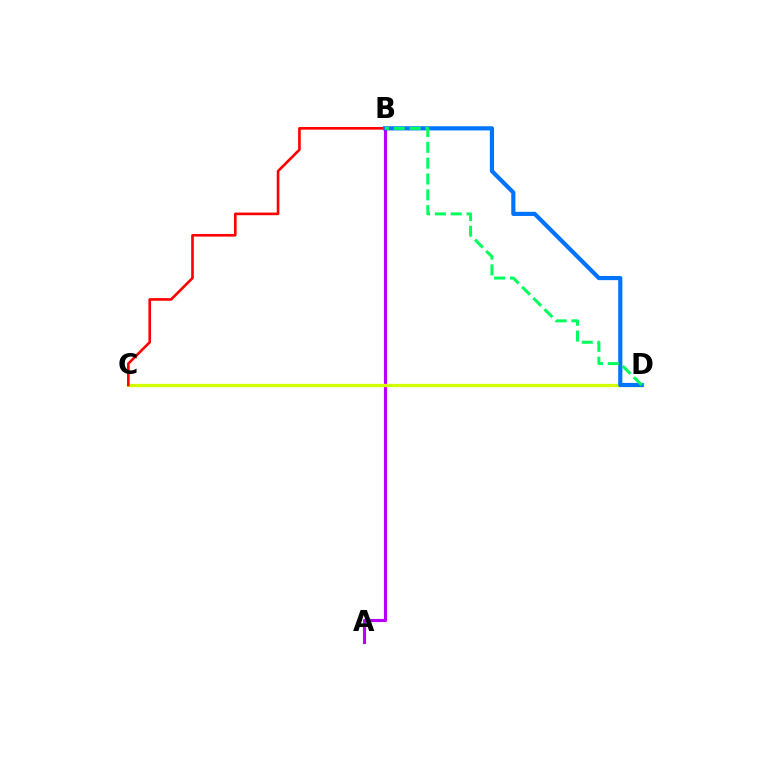{('A', 'B'): [{'color': '#b900ff', 'line_style': 'solid', 'thickness': 2.25}], ('C', 'D'): [{'color': '#d1ff00', 'line_style': 'solid', 'thickness': 2.36}], ('B', 'C'): [{'color': '#ff0000', 'line_style': 'solid', 'thickness': 1.89}], ('B', 'D'): [{'color': '#0074ff', 'line_style': 'solid', 'thickness': 3.0}, {'color': '#00ff5c', 'line_style': 'dashed', 'thickness': 2.15}]}